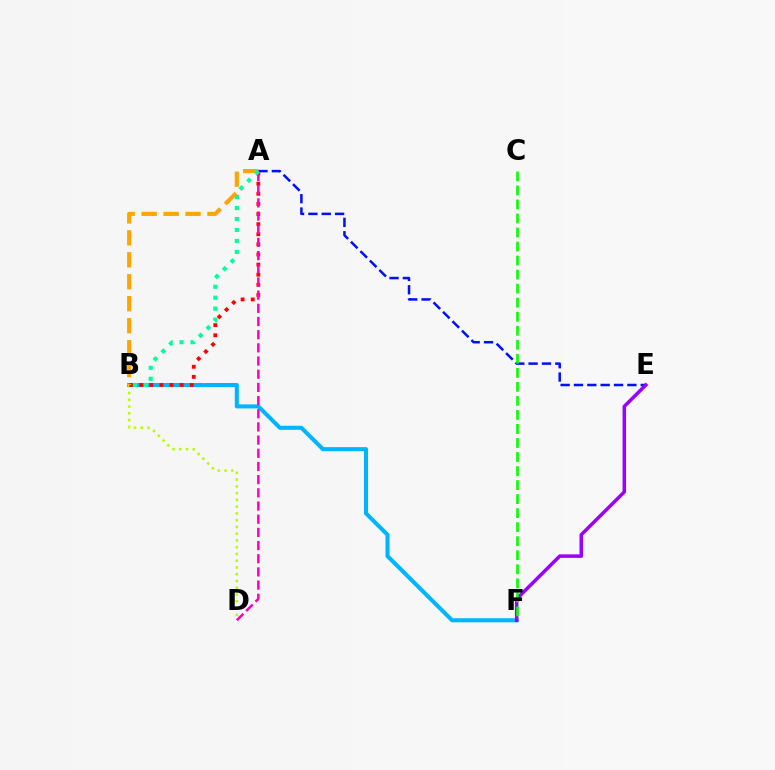{('B', 'F'): [{'color': '#00b5ff', 'line_style': 'solid', 'thickness': 2.92}], ('A', 'E'): [{'color': '#0010ff', 'line_style': 'dashed', 'thickness': 1.81}], ('B', 'D'): [{'color': '#b3ff00', 'line_style': 'dotted', 'thickness': 1.84}], ('A', 'B'): [{'color': '#ff0000', 'line_style': 'dotted', 'thickness': 2.75}, {'color': '#ffa500', 'line_style': 'dashed', 'thickness': 2.98}, {'color': '#00ff9d', 'line_style': 'dotted', 'thickness': 2.98}], ('E', 'F'): [{'color': '#9b00ff', 'line_style': 'solid', 'thickness': 2.52}], ('A', 'D'): [{'color': '#ff00bd', 'line_style': 'dashed', 'thickness': 1.79}], ('C', 'F'): [{'color': '#08ff00', 'line_style': 'dashed', 'thickness': 1.91}]}